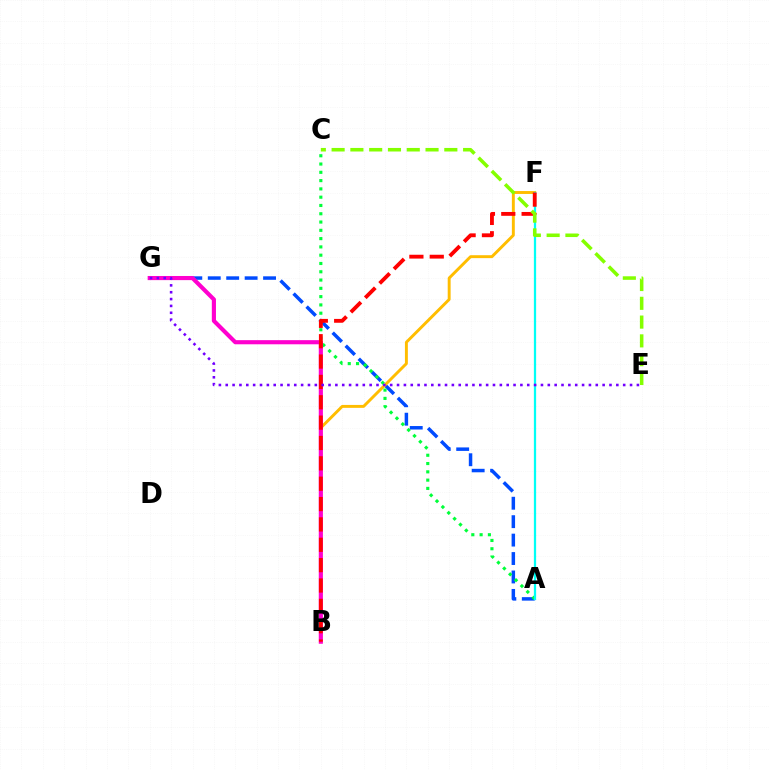{('A', 'G'): [{'color': '#004bff', 'line_style': 'dashed', 'thickness': 2.5}], ('B', 'F'): [{'color': '#ffbd00', 'line_style': 'solid', 'thickness': 2.11}, {'color': '#ff0000', 'line_style': 'dashed', 'thickness': 2.77}], ('A', 'C'): [{'color': '#00ff39', 'line_style': 'dotted', 'thickness': 2.25}], ('B', 'G'): [{'color': '#ff00cf', 'line_style': 'solid', 'thickness': 2.98}], ('A', 'F'): [{'color': '#00fff6', 'line_style': 'solid', 'thickness': 1.62}], ('C', 'E'): [{'color': '#84ff00', 'line_style': 'dashed', 'thickness': 2.55}], ('E', 'G'): [{'color': '#7200ff', 'line_style': 'dotted', 'thickness': 1.86}]}